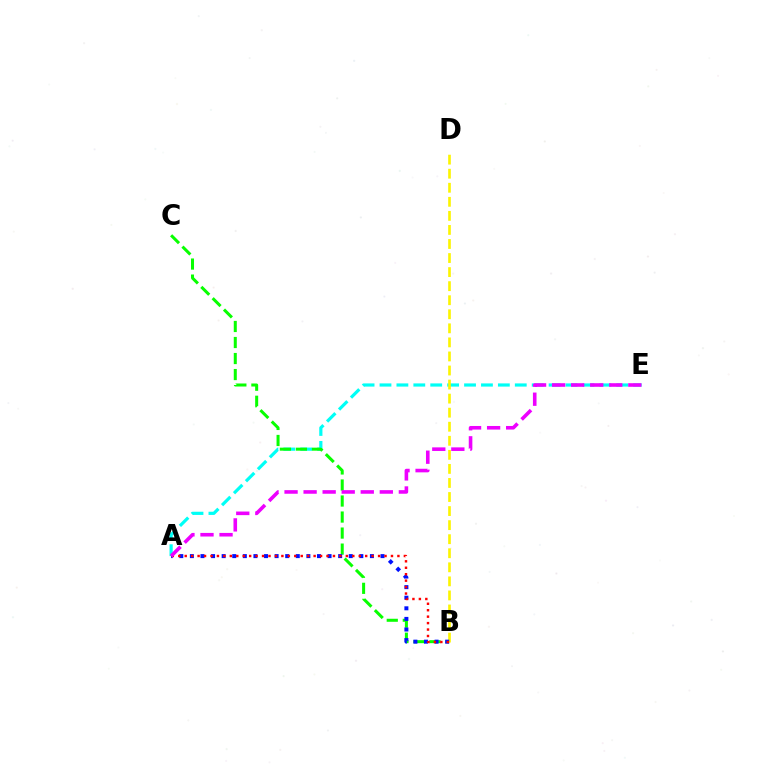{('A', 'E'): [{'color': '#00fff6', 'line_style': 'dashed', 'thickness': 2.3}, {'color': '#ee00ff', 'line_style': 'dashed', 'thickness': 2.59}], ('B', 'C'): [{'color': '#08ff00', 'line_style': 'dashed', 'thickness': 2.18}], ('B', 'D'): [{'color': '#fcf500', 'line_style': 'dashed', 'thickness': 1.91}], ('A', 'B'): [{'color': '#0010ff', 'line_style': 'dotted', 'thickness': 2.88}, {'color': '#ff0000', 'line_style': 'dotted', 'thickness': 1.75}]}